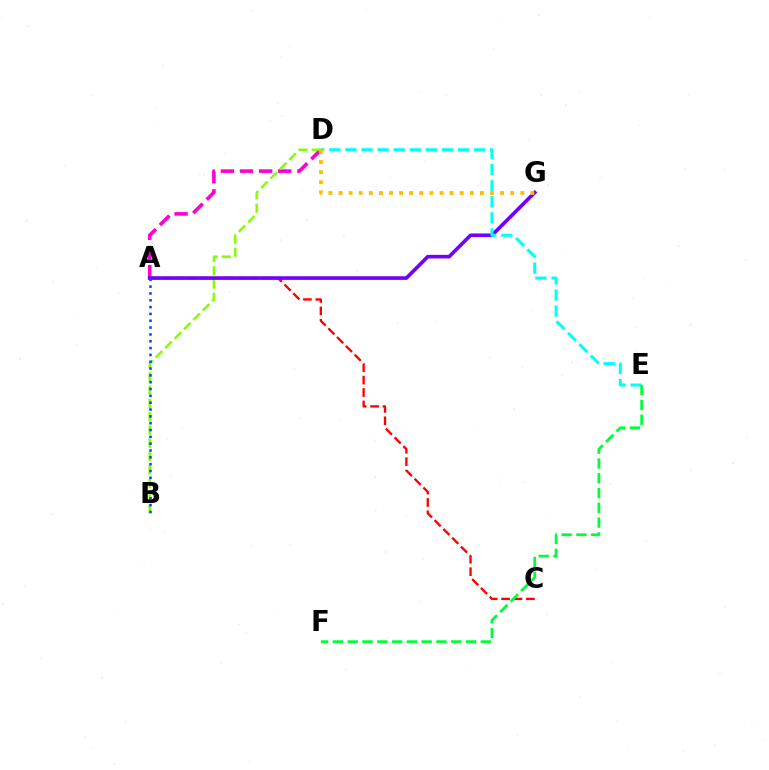{('A', 'D'): [{'color': '#ff00cf', 'line_style': 'dashed', 'thickness': 2.6}], ('B', 'D'): [{'color': '#84ff00', 'line_style': 'dashed', 'thickness': 1.8}], ('A', 'C'): [{'color': '#ff0000', 'line_style': 'dashed', 'thickness': 1.69}], ('A', 'G'): [{'color': '#7200ff', 'line_style': 'solid', 'thickness': 2.63}], ('D', 'E'): [{'color': '#00fff6', 'line_style': 'dashed', 'thickness': 2.19}], ('D', 'G'): [{'color': '#ffbd00', 'line_style': 'dotted', 'thickness': 2.74}], ('A', 'B'): [{'color': '#004bff', 'line_style': 'dotted', 'thickness': 1.86}], ('E', 'F'): [{'color': '#00ff39', 'line_style': 'dashed', 'thickness': 2.01}]}